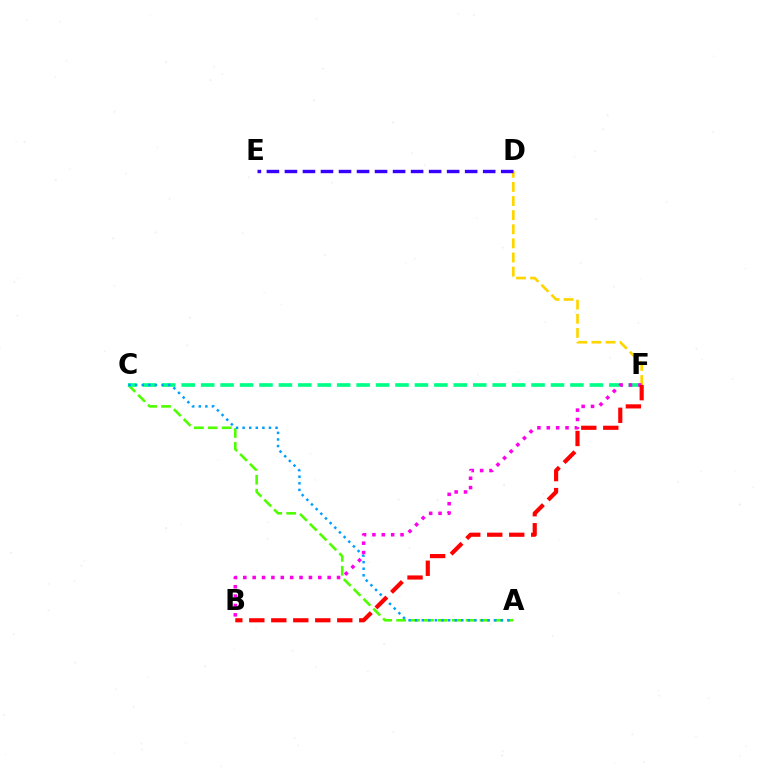{('A', 'C'): [{'color': '#4fff00', 'line_style': 'dashed', 'thickness': 1.89}, {'color': '#009eff', 'line_style': 'dotted', 'thickness': 1.79}], ('C', 'F'): [{'color': '#00ff86', 'line_style': 'dashed', 'thickness': 2.64}], ('D', 'F'): [{'color': '#ffd500', 'line_style': 'dashed', 'thickness': 1.92}], ('B', 'F'): [{'color': '#ff00ed', 'line_style': 'dotted', 'thickness': 2.55}, {'color': '#ff0000', 'line_style': 'dashed', 'thickness': 2.99}], ('D', 'E'): [{'color': '#3700ff', 'line_style': 'dashed', 'thickness': 2.45}]}